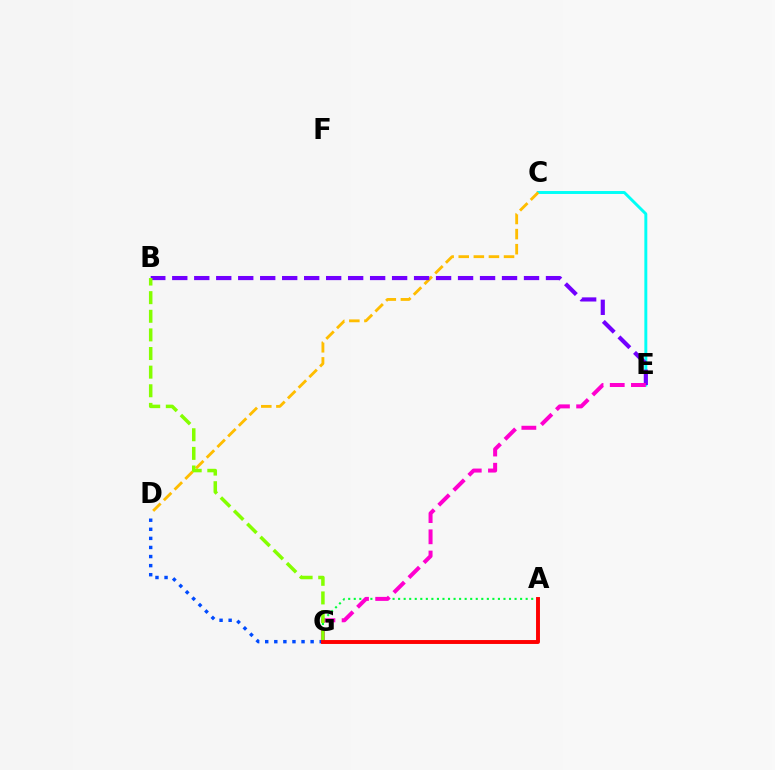{('C', 'E'): [{'color': '#00fff6', 'line_style': 'solid', 'thickness': 2.12}], ('C', 'D'): [{'color': '#ffbd00', 'line_style': 'dashed', 'thickness': 2.05}], ('A', 'G'): [{'color': '#00ff39', 'line_style': 'dotted', 'thickness': 1.51}, {'color': '#ff0000', 'line_style': 'solid', 'thickness': 2.82}], ('B', 'E'): [{'color': '#7200ff', 'line_style': 'dashed', 'thickness': 2.99}], ('D', 'G'): [{'color': '#004bff', 'line_style': 'dotted', 'thickness': 2.47}], ('E', 'G'): [{'color': '#ff00cf', 'line_style': 'dashed', 'thickness': 2.88}], ('B', 'G'): [{'color': '#84ff00', 'line_style': 'dashed', 'thickness': 2.53}]}